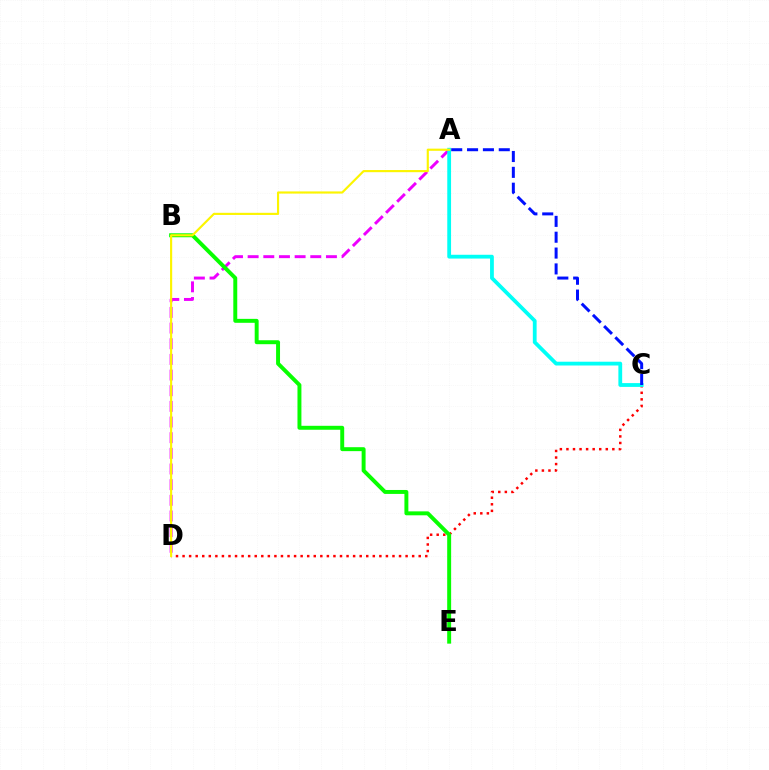{('A', 'D'): [{'color': '#ee00ff', 'line_style': 'dashed', 'thickness': 2.13}, {'color': '#fcf500', 'line_style': 'solid', 'thickness': 1.55}], ('C', 'D'): [{'color': '#ff0000', 'line_style': 'dotted', 'thickness': 1.78}], ('A', 'C'): [{'color': '#00fff6', 'line_style': 'solid', 'thickness': 2.73}, {'color': '#0010ff', 'line_style': 'dashed', 'thickness': 2.15}], ('B', 'E'): [{'color': '#08ff00', 'line_style': 'solid', 'thickness': 2.84}]}